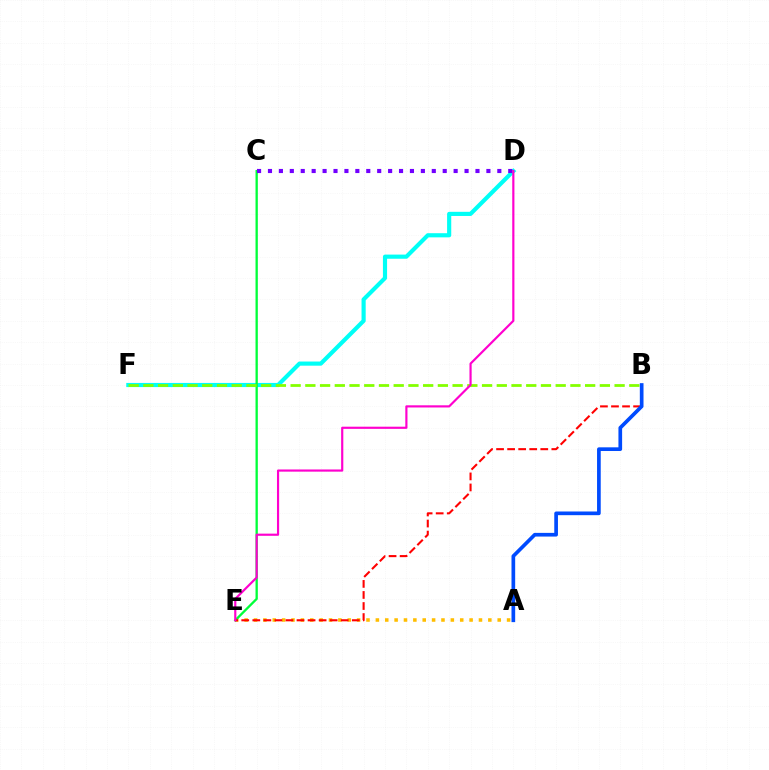{('A', 'E'): [{'color': '#ffbd00', 'line_style': 'dotted', 'thickness': 2.55}], ('D', 'F'): [{'color': '#00fff6', 'line_style': 'solid', 'thickness': 2.99}], ('C', 'E'): [{'color': '#00ff39', 'line_style': 'solid', 'thickness': 1.67}], ('B', 'F'): [{'color': '#84ff00', 'line_style': 'dashed', 'thickness': 2.0}], ('C', 'D'): [{'color': '#7200ff', 'line_style': 'dotted', 'thickness': 2.97}], ('B', 'E'): [{'color': '#ff0000', 'line_style': 'dashed', 'thickness': 1.5}], ('D', 'E'): [{'color': '#ff00cf', 'line_style': 'solid', 'thickness': 1.57}], ('A', 'B'): [{'color': '#004bff', 'line_style': 'solid', 'thickness': 2.65}]}